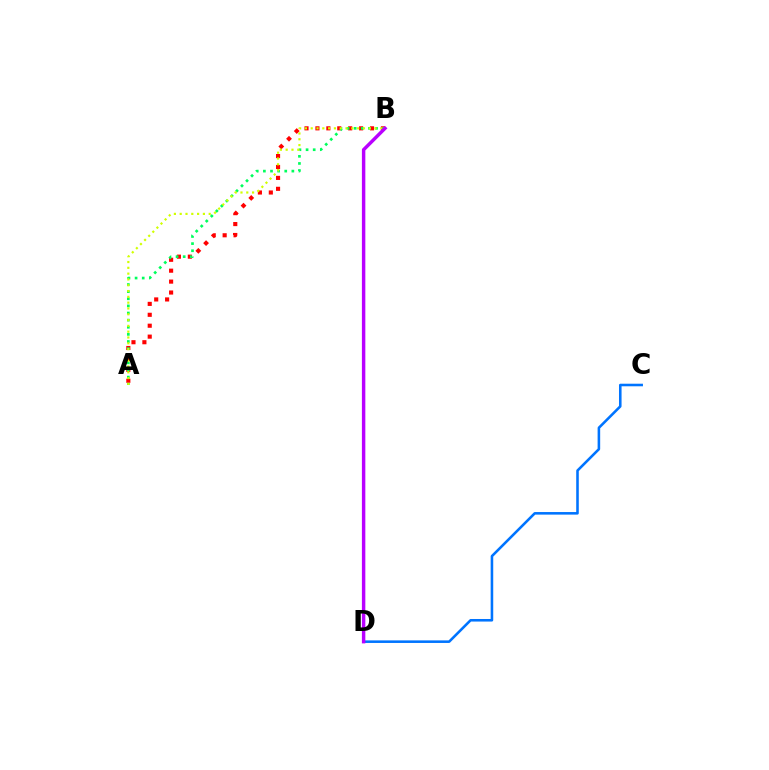{('C', 'D'): [{'color': '#0074ff', 'line_style': 'solid', 'thickness': 1.85}], ('A', 'B'): [{'color': '#ff0000', 'line_style': 'dotted', 'thickness': 2.97}, {'color': '#00ff5c', 'line_style': 'dotted', 'thickness': 1.93}, {'color': '#d1ff00', 'line_style': 'dotted', 'thickness': 1.58}], ('B', 'D'): [{'color': '#b900ff', 'line_style': 'solid', 'thickness': 2.47}]}